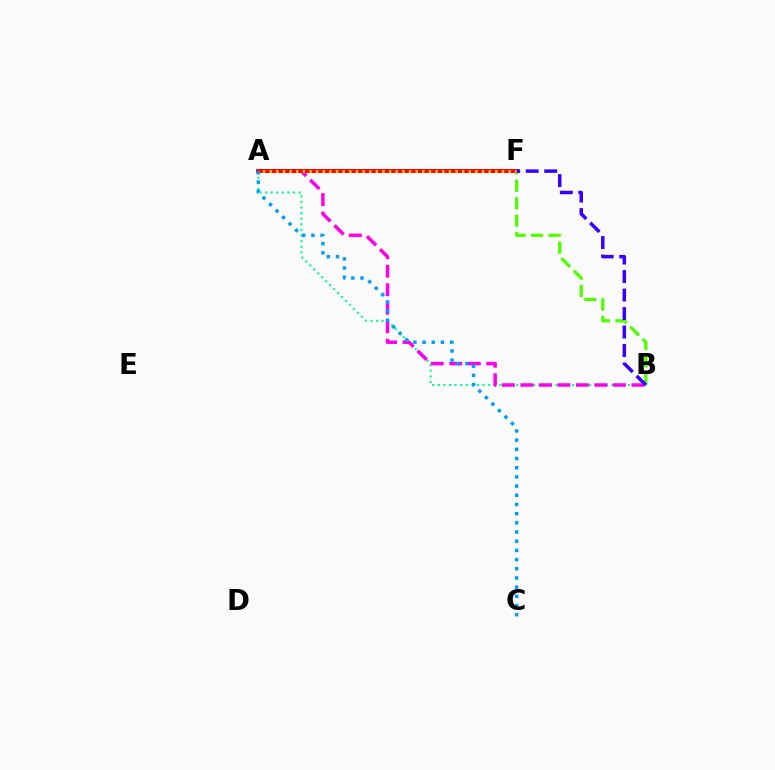{('A', 'B'): [{'color': '#00ff86', 'line_style': 'dotted', 'thickness': 1.52}, {'color': '#ff00ed', 'line_style': 'dashed', 'thickness': 2.51}], ('B', 'F'): [{'color': '#4fff00', 'line_style': 'dashed', 'thickness': 2.37}, {'color': '#3700ff', 'line_style': 'dashed', 'thickness': 2.51}], ('A', 'F'): [{'color': '#ff0000', 'line_style': 'solid', 'thickness': 2.82}, {'color': '#ffd500', 'line_style': 'dotted', 'thickness': 1.8}], ('A', 'C'): [{'color': '#009eff', 'line_style': 'dotted', 'thickness': 2.5}]}